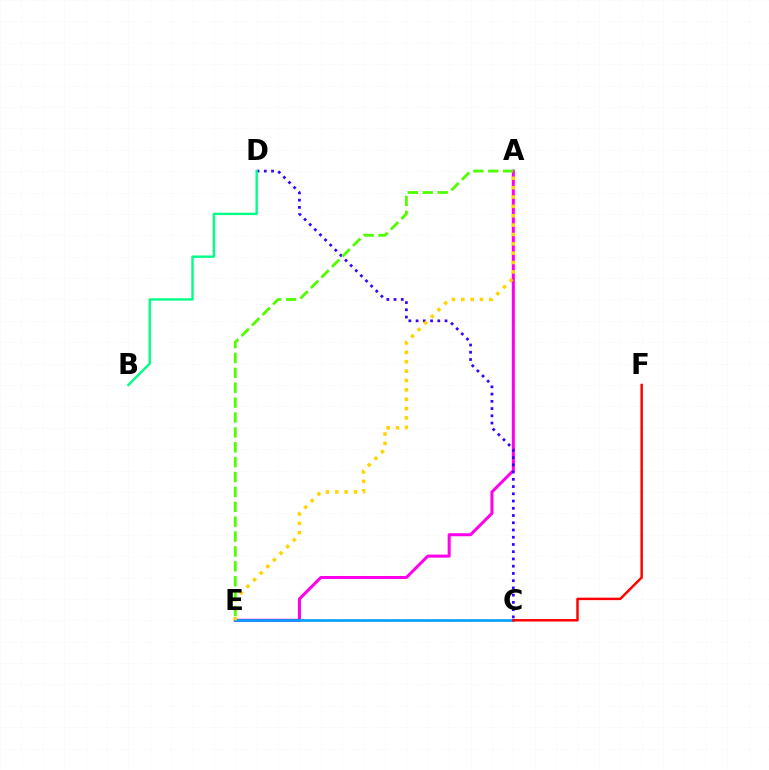{('A', 'E'): [{'color': '#ff00ed', 'line_style': 'solid', 'thickness': 2.18}, {'color': '#ffd500', 'line_style': 'dotted', 'thickness': 2.54}, {'color': '#4fff00', 'line_style': 'dashed', 'thickness': 2.02}], ('C', 'D'): [{'color': '#3700ff', 'line_style': 'dotted', 'thickness': 1.97}], ('C', 'E'): [{'color': '#009eff', 'line_style': 'solid', 'thickness': 1.93}], ('B', 'D'): [{'color': '#00ff86', 'line_style': 'solid', 'thickness': 1.72}], ('C', 'F'): [{'color': '#ff0000', 'line_style': 'solid', 'thickness': 1.77}]}